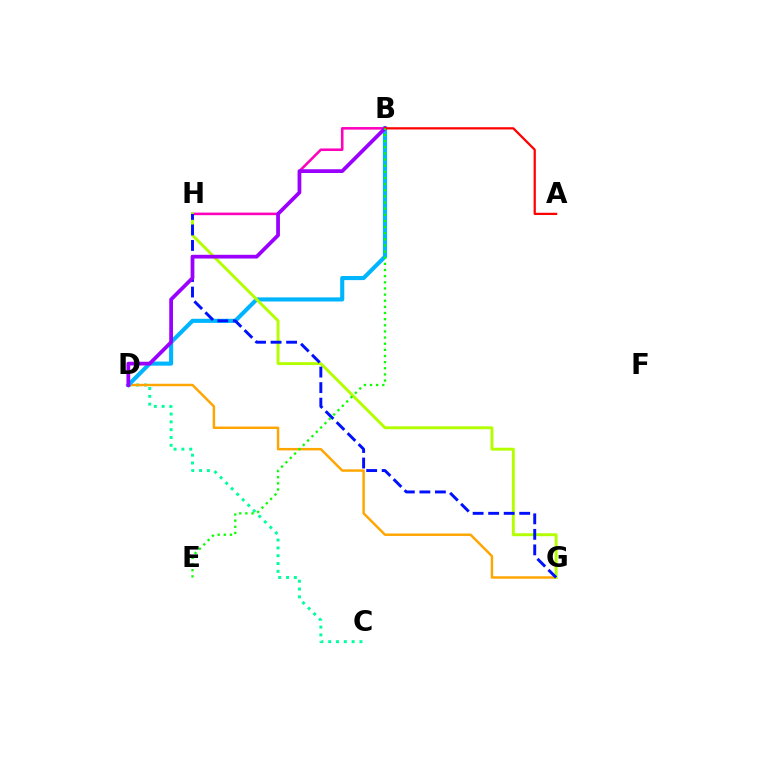{('C', 'D'): [{'color': '#00ff9d', 'line_style': 'dotted', 'thickness': 2.12}], ('B', 'H'): [{'color': '#ff00bd', 'line_style': 'solid', 'thickness': 1.85}], ('D', 'G'): [{'color': '#ffa500', 'line_style': 'solid', 'thickness': 1.77}], ('B', 'D'): [{'color': '#00b5ff', 'line_style': 'solid', 'thickness': 2.95}, {'color': '#9b00ff', 'line_style': 'solid', 'thickness': 2.7}], ('G', 'H'): [{'color': '#b3ff00', 'line_style': 'solid', 'thickness': 2.1}, {'color': '#0010ff', 'line_style': 'dashed', 'thickness': 2.11}], ('A', 'B'): [{'color': '#ff0000', 'line_style': 'solid', 'thickness': 1.61}], ('B', 'E'): [{'color': '#08ff00', 'line_style': 'dotted', 'thickness': 1.67}]}